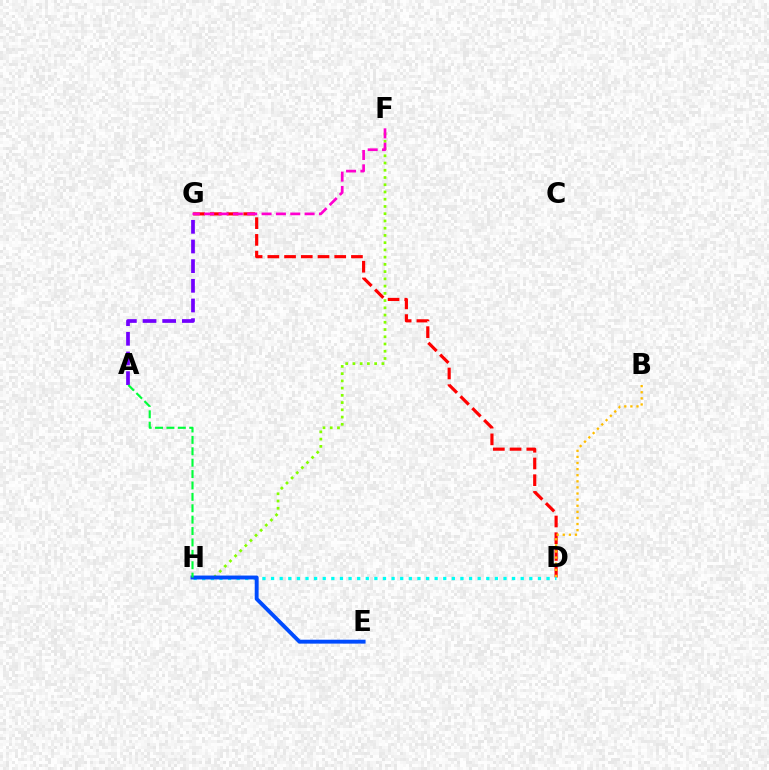{('F', 'H'): [{'color': '#84ff00', 'line_style': 'dotted', 'thickness': 1.97}], ('D', 'G'): [{'color': '#ff0000', 'line_style': 'dashed', 'thickness': 2.27}], ('D', 'H'): [{'color': '#00fff6', 'line_style': 'dotted', 'thickness': 2.34}], ('A', 'G'): [{'color': '#7200ff', 'line_style': 'dashed', 'thickness': 2.67}], ('F', 'G'): [{'color': '#ff00cf', 'line_style': 'dashed', 'thickness': 1.95}], ('B', 'D'): [{'color': '#ffbd00', 'line_style': 'dotted', 'thickness': 1.66}], ('E', 'H'): [{'color': '#004bff', 'line_style': 'solid', 'thickness': 2.81}], ('A', 'H'): [{'color': '#00ff39', 'line_style': 'dashed', 'thickness': 1.55}]}